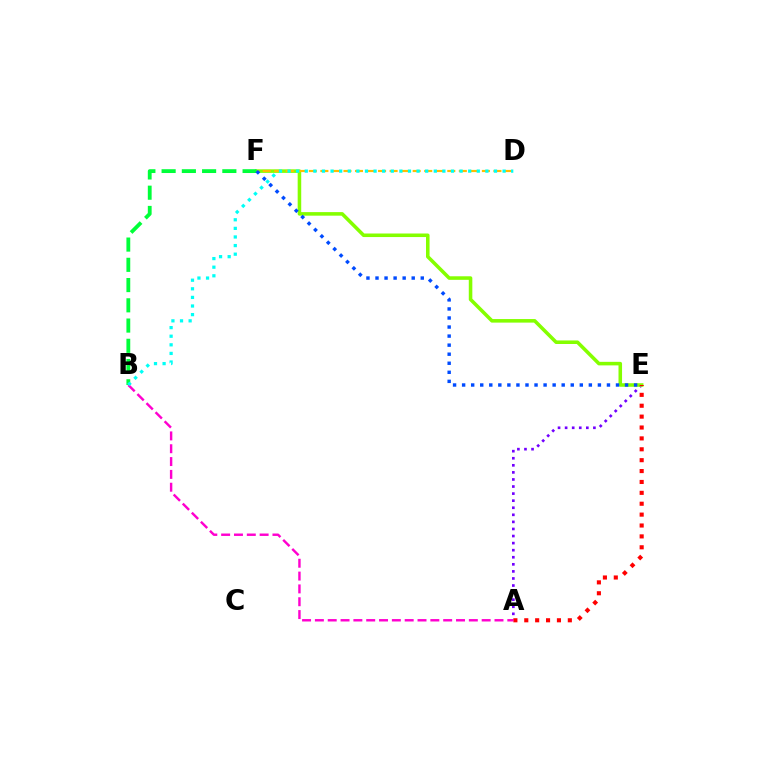{('A', 'E'): [{'color': '#7200ff', 'line_style': 'dotted', 'thickness': 1.92}, {'color': '#ff0000', 'line_style': 'dotted', 'thickness': 2.96}], ('E', 'F'): [{'color': '#84ff00', 'line_style': 'solid', 'thickness': 2.56}, {'color': '#004bff', 'line_style': 'dotted', 'thickness': 2.46}], ('D', 'F'): [{'color': '#ffbd00', 'line_style': 'dashed', 'thickness': 1.57}], ('B', 'F'): [{'color': '#00ff39', 'line_style': 'dashed', 'thickness': 2.75}], ('A', 'B'): [{'color': '#ff00cf', 'line_style': 'dashed', 'thickness': 1.74}], ('B', 'D'): [{'color': '#00fff6', 'line_style': 'dotted', 'thickness': 2.34}]}